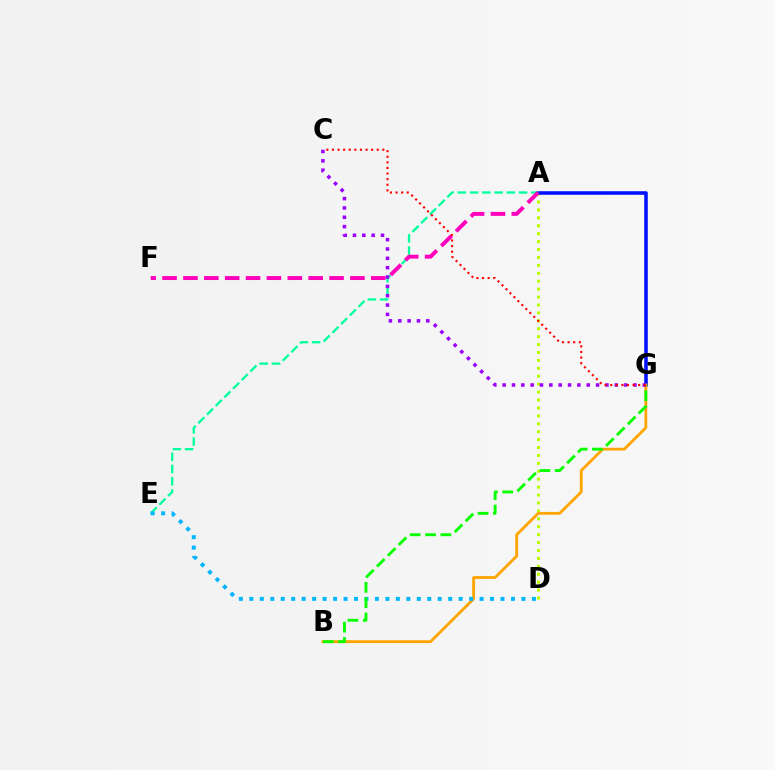{('A', 'D'): [{'color': '#b3ff00', 'line_style': 'dotted', 'thickness': 2.15}], ('A', 'G'): [{'color': '#0010ff', 'line_style': 'solid', 'thickness': 2.56}], ('A', 'E'): [{'color': '#00ff9d', 'line_style': 'dashed', 'thickness': 1.66}], ('A', 'F'): [{'color': '#ff00bd', 'line_style': 'dashed', 'thickness': 2.84}], ('B', 'G'): [{'color': '#ffa500', 'line_style': 'solid', 'thickness': 2.03}, {'color': '#08ff00', 'line_style': 'dashed', 'thickness': 2.08}], ('D', 'E'): [{'color': '#00b5ff', 'line_style': 'dotted', 'thickness': 2.84}], ('C', 'G'): [{'color': '#9b00ff', 'line_style': 'dotted', 'thickness': 2.54}, {'color': '#ff0000', 'line_style': 'dotted', 'thickness': 1.52}]}